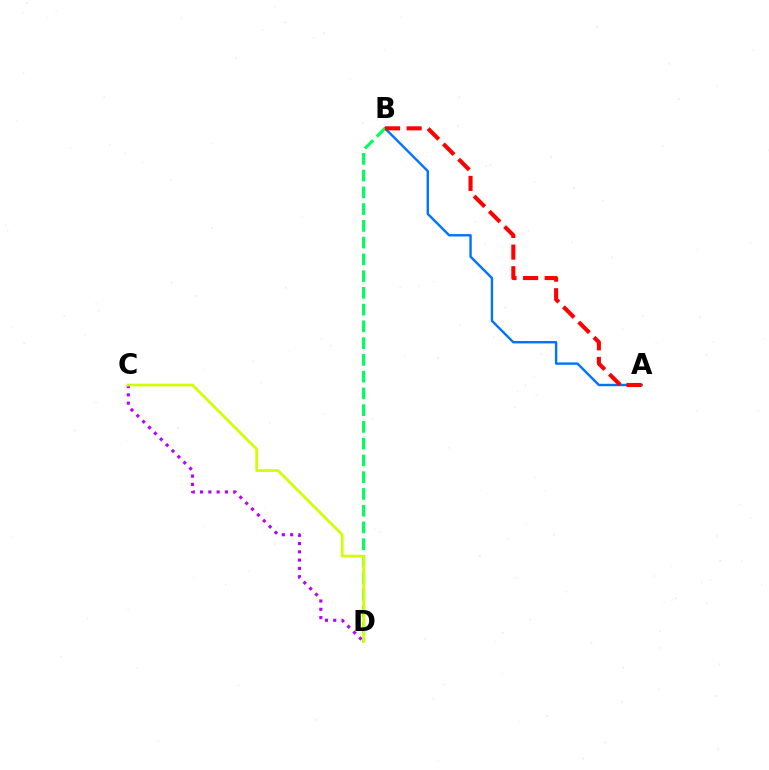{('A', 'B'): [{'color': '#0074ff', 'line_style': 'solid', 'thickness': 1.73}, {'color': '#ff0000', 'line_style': 'dashed', 'thickness': 2.93}], ('C', 'D'): [{'color': '#b900ff', 'line_style': 'dotted', 'thickness': 2.25}, {'color': '#d1ff00', 'line_style': 'solid', 'thickness': 1.96}], ('B', 'D'): [{'color': '#00ff5c', 'line_style': 'dashed', 'thickness': 2.28}]}